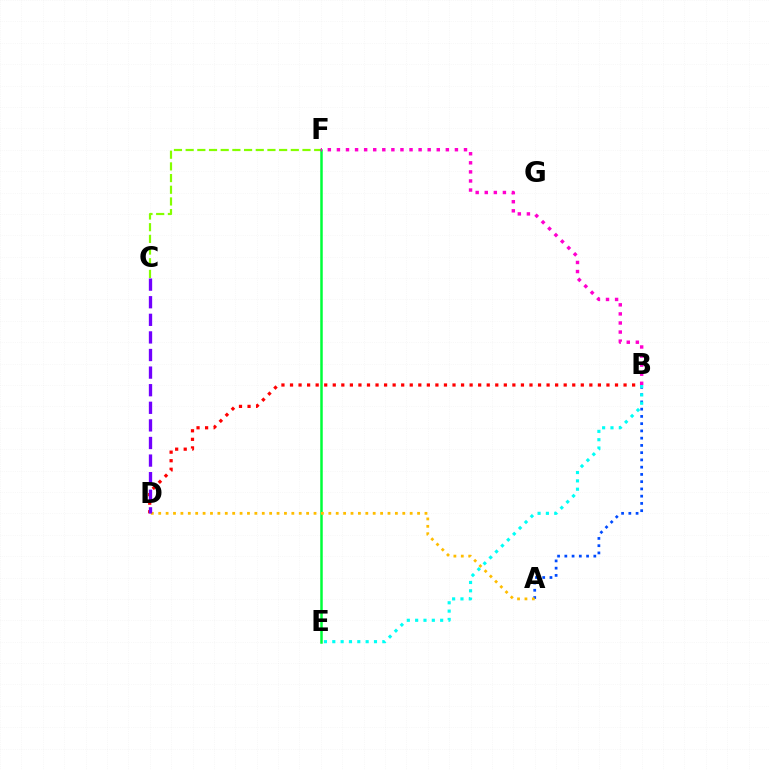{('A', 'B'): [{'color': '#004bff', 'line_style': 'dotted', 'thickness': 1.97}], ('C', 'F'): [{'color': '#84ff00', 'line_style': 'dashed', 'thickness': 1.59}], ('E', 'F'): [{'color': '#00ff39', 'line_style': 'solid', 'thickness': 1.8}], ('A', 'D'): [{'color': '#ffbd00', 'line_style': 'dotted', 'thickness': 2.01}], ('B', 'D'): [{'color': '#ff0000', 'line_style': 'dotted', 'thickness': 2.32}], ('C', 'D'): [{'color': '#7200ff', 'line_style': 'dashed', 'thickness': 2.39}], ('B', 'F'): [{'color': '#ff00cf', 'line_style': 'dotted', 'thickness': 2.47}], ('B', 'E'): [{'color': '#00fff6', 'line_style': 'dotted', 'thickness': 2.27}]}